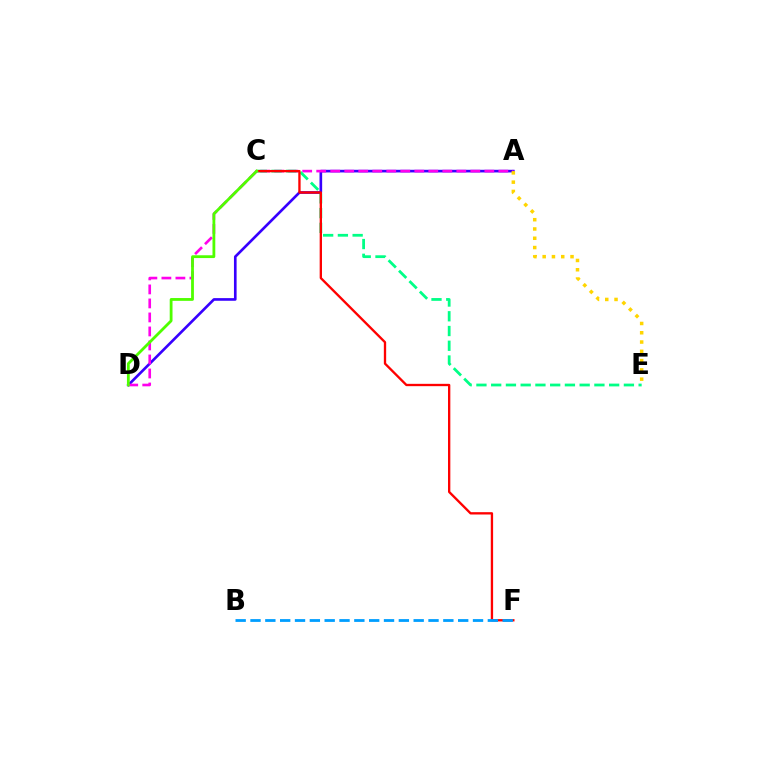{('A', 'D'): [{'color': '#3700ff', 'line_style': 'solid', 'thickness': 1.91}, {'color': '#ff00ed', 'line_style': 'dashed', 'thickness': 1.9}], ('C', 'E'): [{'color': '#00ff86', 'line_style': 'dashed', 'thickness': 2.0}], ('C', 'F'): [{'color': '#ff0000', 'line_style': 'solid', 'thickness': 1.68}], ('B', 'F'): [{'color': '#009eff', 'line_style': 'dashed', 'thickness': 2.02}], ('A', 'E'): [{'color': '#ffd500', 'line_style': 'dotted', 'thickness': 2.52}], ('C', 'D'): [{'color': '#4fff00', 'line_style': 'solid', 'thickness': 2.02}]}